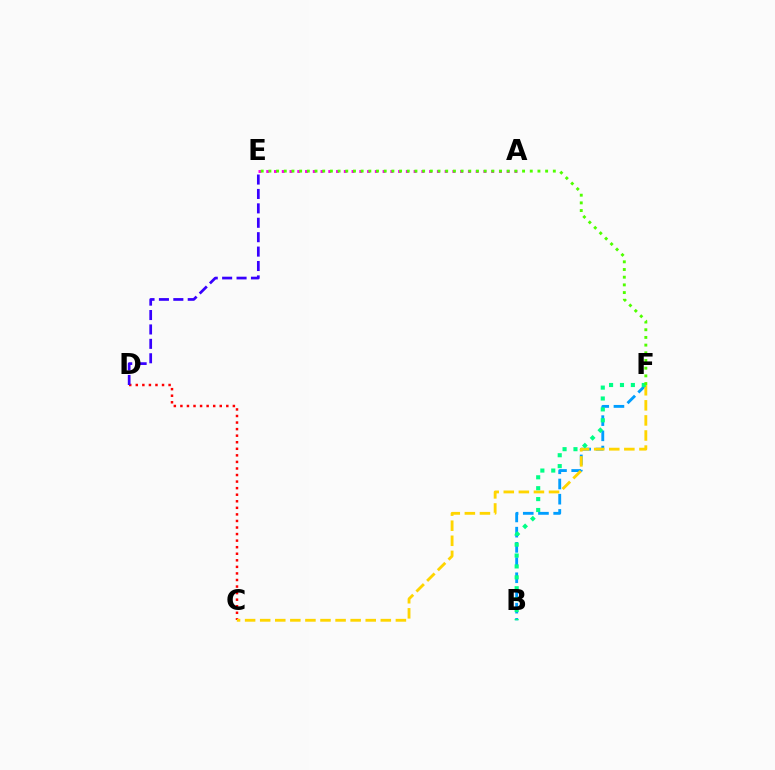{('B', 'F'): [{'color': '#009eff', 'line_style': 'dashed', 'thickness': 2.07}, {'color': '#00ff86', 'line_style': 'dotted', 'thickness': 2.96}], ('C', 'D'): [{'color': '#ff0000', 'line_style': 'dotted', 'thickness': 1.78}], ('A', 'E'): [{'color': '#ff00ed', 'line_style': 'dotted', 'thickness': 2.11}], ('D', 'E'): [{'color': '#3700ff', 'line_style': 'dashed', 'thickness': 1.96}], ('C', 'F'): [{'color': '#ffd500', 'line_style': 'dashed', 'thickness': 2.05}], ('E', 'F'): [{'color': '#4fff00', 'line_style': 'dotted', 'thickness': 2.09}]}